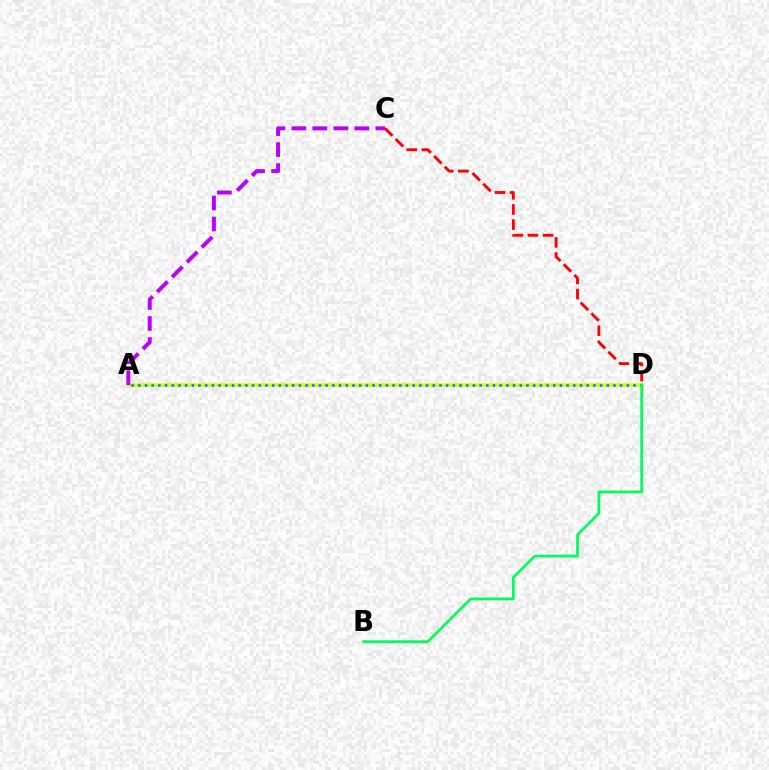{('A', 'D'): [{'color': '#d1ff00', 'line_style': 'solid', 'thickness': 2.53}, {'color': '#0074ff', 'line_style': 'dotted', 'thickness': 1.82}], ('A', 'C'): [{'color': '#b900ff', 'line_style': 'dashed', 'thickness': 2.85}], ('C', 'D'): [{'color': '#ff0000', 'line_style': 'dashed', 'thickness': 2.06}], ('B', 'D'): [{'color': '#00ff5c', 'line_style': 'solid', 'thickness': 1.97}]}